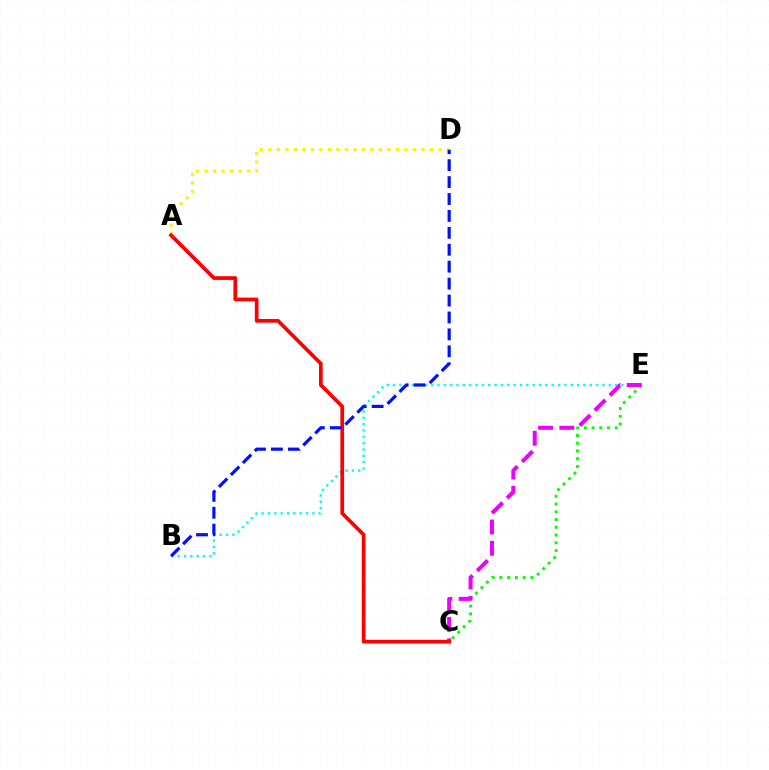{('C', 'E'): [{'color': '#08ff00', 'line_style': 'dotted', 'thickness': 2.1}, {'color': '#ee00ff', 'line_style': 'dashed', 'thickness': 2.89}], ('A', 'D'): [{'color': '#fcf500', 'line_style': 'dotted', 'thickness': 2.31}], ('B', 'E'): [{'color': '#00fff6', 'line_style': 'dotted', 'thickness': 1.72}], ('A', 'C'): [{'color': '#ff0000', 'line_style': 'solid', 'thickness': 2.68}], ('B', 'D'): [{'color': '#0010ff', 'line_style': 'dashed', 'thickness': 2.3}]}